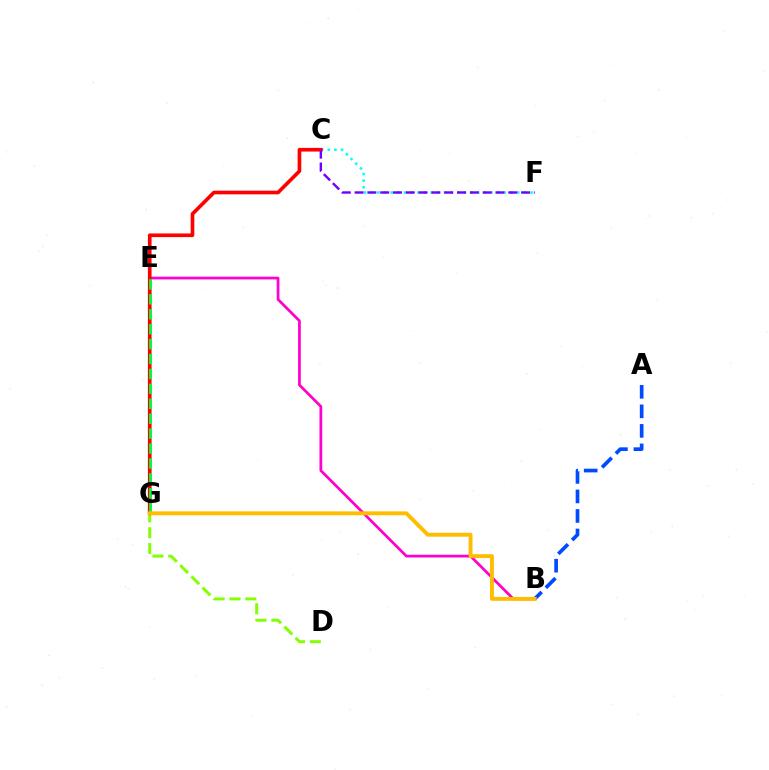{('C', 'F'): [{'color': '#00fff6', 'line_style': 'dotted', 'thickness': 1.81}, {'color': '#7200ff', 'line_style': 'dashed', 'thickness': 1.74}], ('B', 'E'): [{'color': '#ff00cf', 'line_style': 'solid', 'thickness': 1.97}], ('D', 'E'): [{'color': '#84ff00', 'line_style': 'dashed', 'thickness': 2.15}], ('C', 'G'): [{'color': '#ff0000', 'line_style': 'solid', 'thickness': 2.64}], ('A', 'B'): [{'color': '#004bff', 'line_style': 'dashed', 'thickness': 2.65}], ('E', 'G'): [{'color': '#00ff39', 'line_style': 'dashed', 'thickness': 2.03}], ('B', 'G'): [{'color': '#ffbd00', 'line_style': 'solid', 'thickness': 2.81}]}